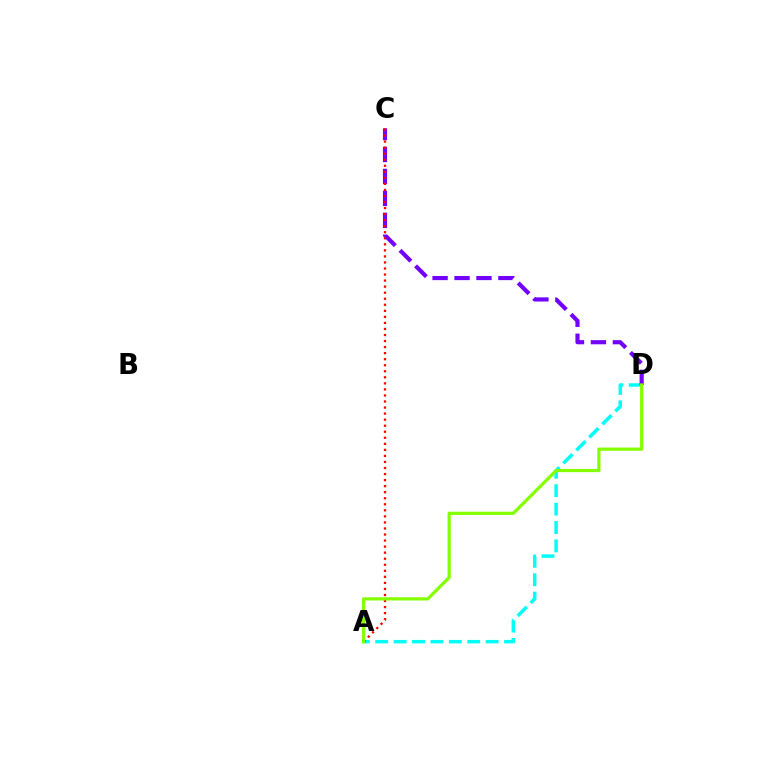{('A', 'D'): [{'color': '#00fff6', 'line_style': 'dashed', 'thickness': 2.5}, {'color': '#84ff00', 'line_style': 'solid', 'thickness': 2.32}], ('C', 'D'): [{'color': '#7200ff', 'line_style': 'dashed', 'thickness': 2.98}], ('A', 'C'): [{'color': '#ff0000', 'line_style': 'dotted', 'thickness': 1.64}]}